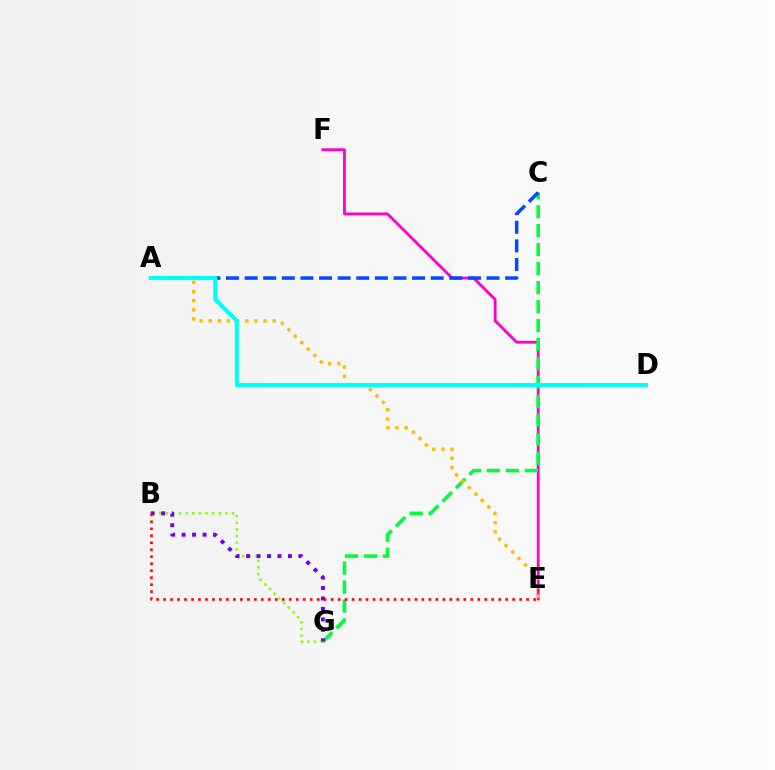{('E', 'F'): [{'color': '#ff00cf', 'line_style': 'solid', 'thickness': 2.04}], ('C', 'G'): [{'color': '#00ff39', 'line_style': 'dashed', 'thickness': 2.58}], ('A', 'E'): [{'color': '#ffbd00', 'line_style': 'dotted', 'thickness': 2.48}], ('A', 'C'): [{'color': '#004bff', 'line_style': 'dashed', 'thickness': 2.53}], ('B', 'G'): [{'color': '#84ff00', 'line_style': 'dotted', 'thickness': 1.8}, {'color': '#7200ff', 'line_style': 'dotted', 'thickness': 2.84}], ('A', 'D'): [{'color': '#00fff6', 'line_style': 'solid', 'thickness': 2.93}], ('B', 'E'): [{'color': '#ff0000', 'line_style': 'dotted', 'thickness': 1.9}]}